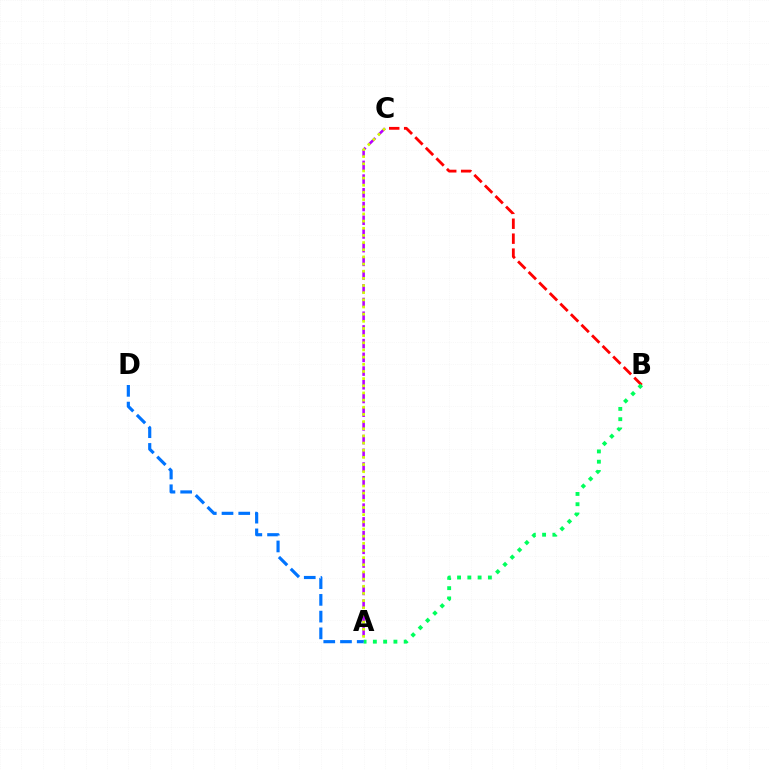{('A', 'C'): [{'color': '#b900ff', 'line_style': 'dashed', 'thickness': 1.86}, {'color': '#d1ff00', 'line_style': 'dotted', 'thickness': 1.95}], ('B', 'C'): [{'color': '#ff0000', 'line_style': 'dashed', 'thickness': 2.03}], ('A', 'B'): [{'color': '#00ff5c', 'line_style': 'dotted', 'thickness': 2.79}], ('A', 'D'): [{'color': '#0074ff', 'line_style': 'dashed', 'thickness': 2.27}]}